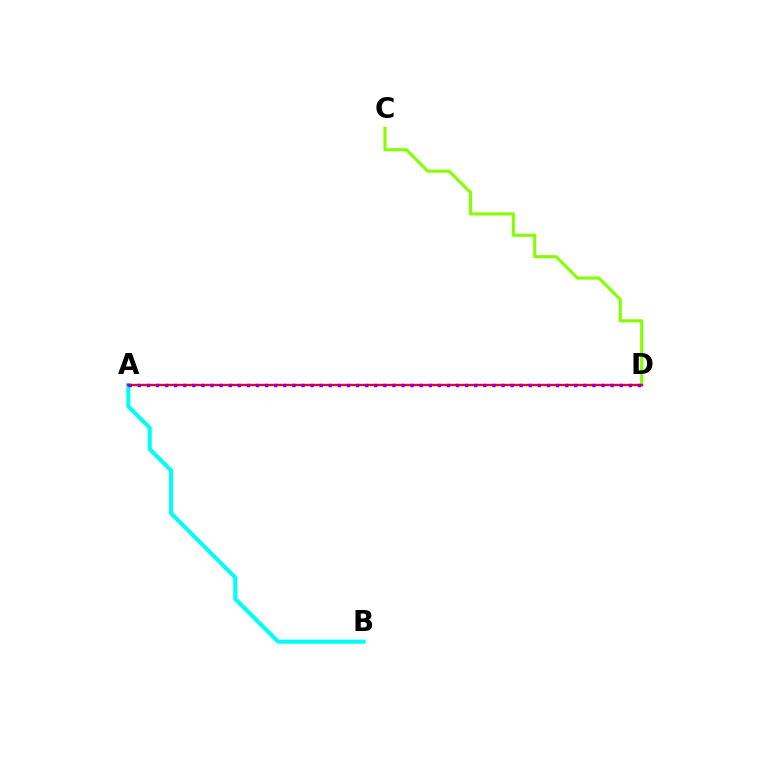{('A', 'B'): [{'color': '#00fff6', 'line_style': 'solid', 'thickness': 2.95}], ('C', 'D'): [{'color': '#84ff00', 'line_style': 'solid', 'thickness': 2.23}], ('A', 'D'): [{'color': '#ff0000', 'line_style': 'solid', 'thickness': 1.68}, {'color': '#7200ff', 'line_style': 'dotted', 'thickness': 2.47}]}